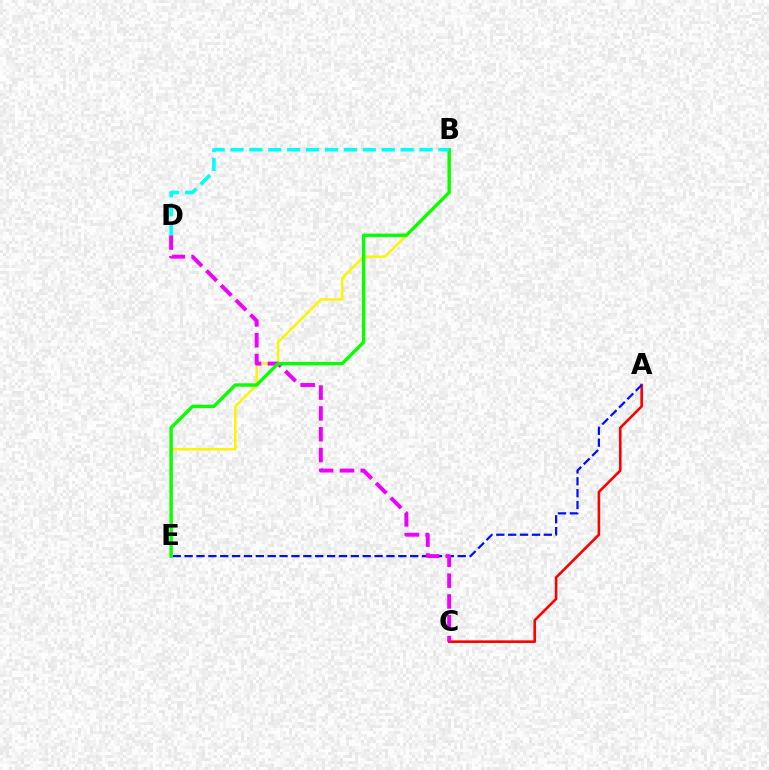{('A', 'C'): [{'color': '#ff0000', 'line_style': 'solid', 'thickness': 1.89}], ('A', 'E'): [{'color': '#0010ff', 'line_style': 'dashed', 'thickness': 1.61}], ('B', 'E'): [{'color': '#fcf500', 'line_style': 'solid', 'thickness': 1.8}, {'color': '#08ff00', 'line_style': 'solid', 'thickness': 2.43}], ('C', 'D'): [{'color': '#ee00ff', 'line_style': 'dashed', 'thickness': 2.83}], ('B', 'D'): [{'color': '#00fff6', 'line_style': 'dashed', 'thickness': 2.57}]}